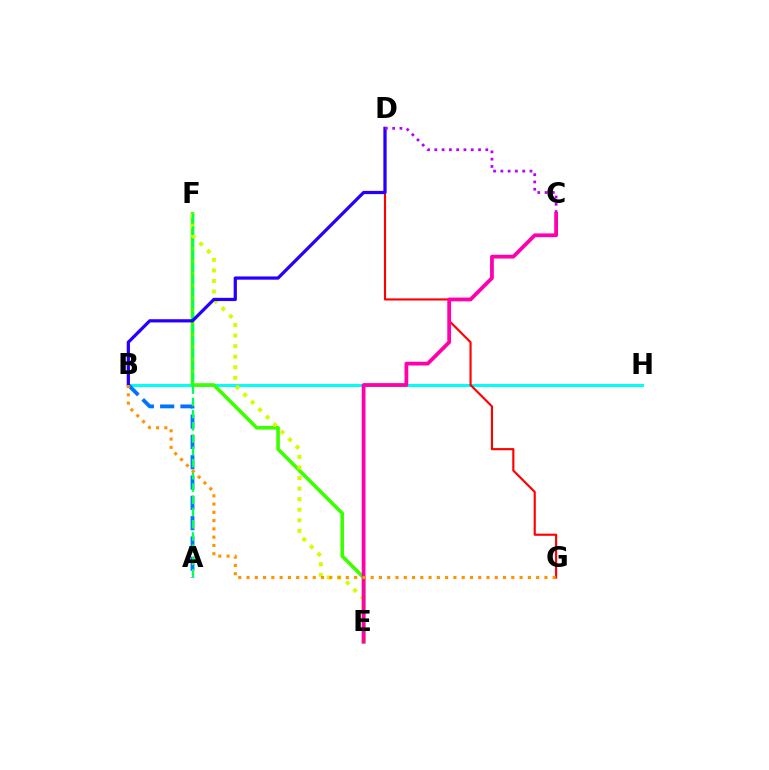{('B', 'H'): [{'color': '#00fff6', 'line_style': 'solid', 'thickness': 2.18}], ('D', 'G'): [{'color': '#ff0000', 'line_style': 'solid', 'thickness': 1.55}], ('E', 'F'): [{'color': '#3dff00', 'line_style': 'solid', 'thickness': 2.59}, {'color': '#d1ff00', 'line_style': 'dotted', 'thickness': 2.87}], ('A', 'B'): [{'color': '#0074ff', 'line_style': 'dashed', 'thickness': 2.76}], ('A', 'F'): [{'color': '#00ff5c', 'line_style': 'dashed', 'thickness': 1.66}], ('B', 'D'): [{'color': '#2500ff', 'line_style': 'solid', 'thickness': 2.32}], ('C', 'D'): [{'color': '#b900ff', 'line_style': 'dotted', 'thickness': 1.98}], ('C', 'E'): [{'color': '#ff00ac', 'line_style': 'solid', 'thickness': 2.72}], ('B', 'G'): [{'color': '#ff9400', 'line_style': 'dotted', 'thickness': 2.25}]}